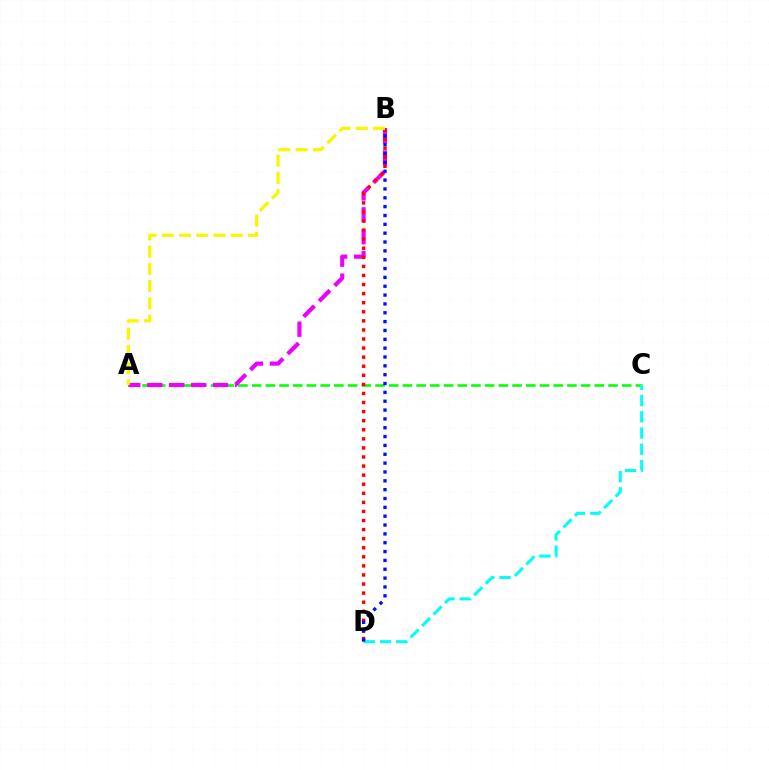{('A', 'C'): [{'color': '#08ff00', 'line_style': 'dashed', 'thickness': 1.86}], ('A', 'B'): [{'color': '#ee00ff', 'line_style': 'dashed', 'thickness': 2.98}, {'color': '#fcf500', 'line_style': 'dashed', 'thickness': 2.34}], ('C', 'D'): [{'color': '#00fff6', 'line_style': 'dashed', 'thickness': 2.21}], ('B', 'D'): [{'color': '#ff0000', 'line_style': 'dotted', 'thickness': 2.47}, {'color': '#0010ff', 'line_style': 'dotted', 'thickness': 2.4}]}